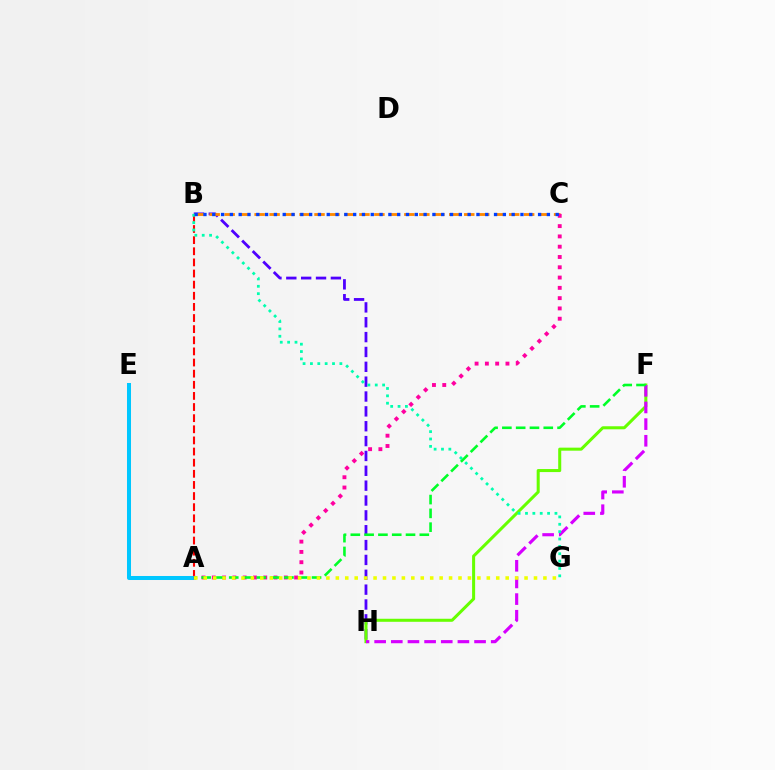{('B', 'H'): [{'color': '#4f00ff', 'line_style': 'dashed', 'thickness': 2.02}], ('F', 'H'): [{'color': '#66ff00', 'line_style': 'solid', 'thickness': 2.18}, {'color': '#d600ff', 'line_style': 'dashed', 'thickness': 2.26}], ('A', 'B'): [{'color': '#ff0000', 'line_style': 'dashed', 'thickness': 1.51}], ('B', 'C'): [{'color': '#ff8800', 'line_style': 'dashed', 'thickness': 2.03}, {'color': '#003fff', 'line_style': 'dotted', 'thickness': 2.39}], ('B', 'G'): [{'color': '#00ffaf', 'line_style': 'dotted', 'thickness': 2.0}], ('A', 'E'): [{'color': '#00c7ff', 'line_style': 'solid', 'thickness': 2.88}], ('A', 'C'): [{'color': '#ff00a0', 'line_style': 'dotted', 'thickness': 2.8}], ('A', 'F'): [{'color': '#00ff27', 'line_style': 'dashed', 'thickness': 1.87}], ('A', 'G'): [{'color': '#eeff00', 'line_style': 'dotted', 'thickness': 2.56}]}